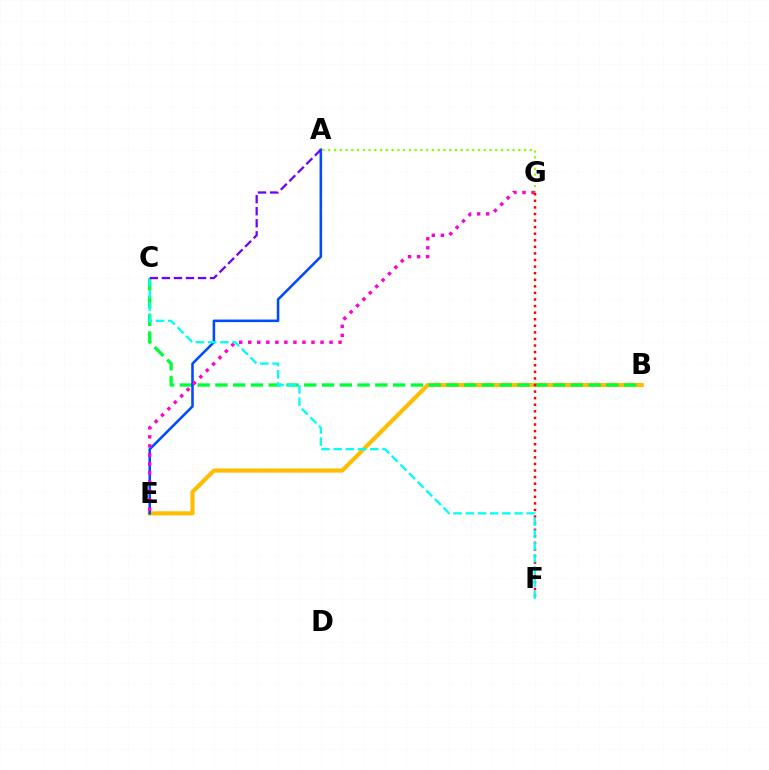{('B', 'E'): [{'color': '#ffbd00', 'line_style': 'solid', 'thickness': 2.97}], ('A', 'G'): [{'color': '#84ff00', 'line_style': 'dotted', 'thickness': 1.56}], ('B', 'C'): [{'color': '#00ff39', 'line_style': 'dashed', 'thickness': 2.41}], ('A', 'E'): [{'color': '#004bff', 'line_style': 'solid', 'thickness': 1.84}], ('E', 'G'): [{'color': '#ff00cf', 'line_style': 'dotted', 'thickness': 2.45}], ('F', 'G'): [{'color': '#ff0000', 'line_style': 'dotted', 'thickness': 1.79}], ('C', 'F'): [{'color': '#00fff6', 'line_style': 'dashed', 'thickness': 1.66}], ('A', 'C'): [{'color': '#7200ff', 'line_style': 'dashed', 'thickness': 1.64}]}